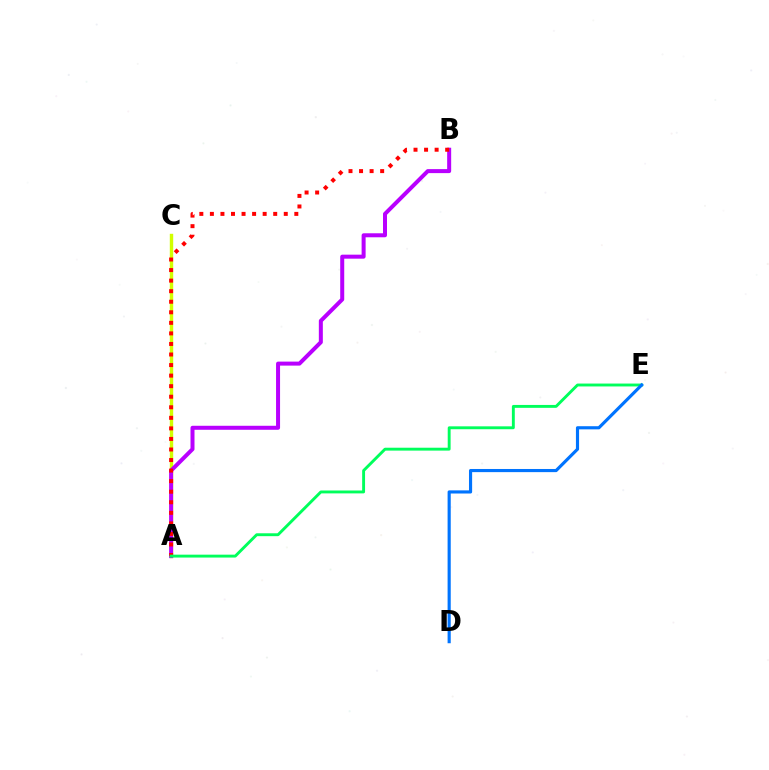{('A', 'C'): [{'color': '#d1ff00', 'line_style': 'solid', 'thickness': 2.45}], ('A', 'B'): [{'color': '#b900ff', 'line_style': 'solid', 'thickness': 2.88}, {'color': '#ff0000', 'line_style': 'dotted', 'thickness': 2.87}], ('A', 'E'): [{'color': '#00ff5c', 'line_style': 'solid', 'thickness': 2.08}], ('D', 'E'): [{'color': '#0074ff', 'line_style': 'solid', 'thickness': 2.26}]}